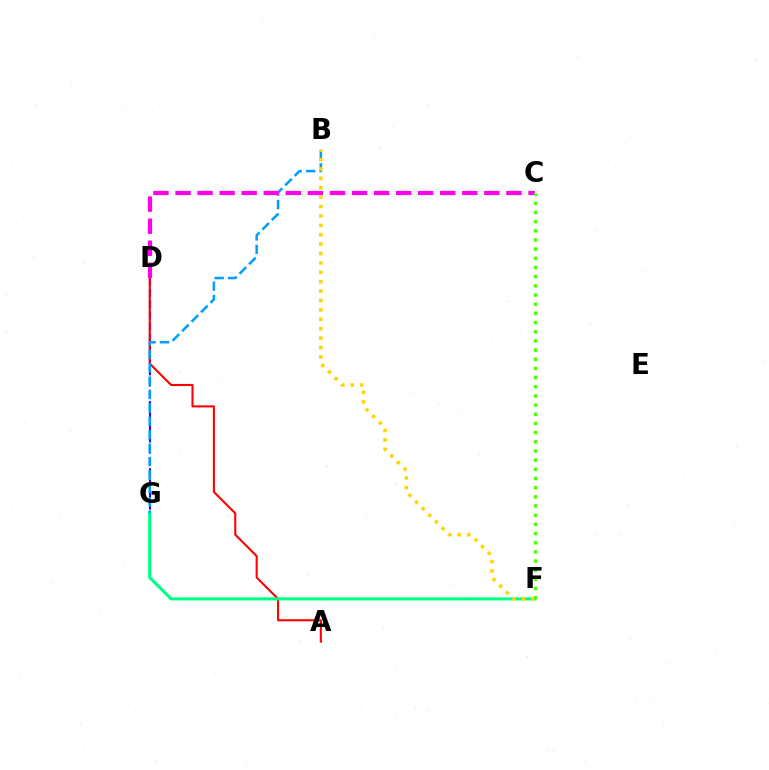{('D', 'G'): [{'color': '#3700ff', 'line_style': 'dashed', 'thickness': 1.52}], ('A', 'D'): [{'color': '#ff0000', 'line_style': 'solid', 'thickness': 1.5}], ('F', 'G'): [{'color': '#00ff86', 'line_style': 'solid', 'thickness': 2.24}], ('B', 'G'): [{'color': '#009eff', 'line_style': 'dashed', 'thickness': 1.82}], ('C', 'D'): [{'color': '#ff00ed', 'line_style': 'dashed', 'thickness': 3.0}], ('B', 'F'): [{'color': '#ffd500', 'line_style': 'dotted', 'thickness': 2.55}], ('C', 'F'): [{'color': '#4fff00', 'line_style': 'dotted', 'thickness': 2.49}]}